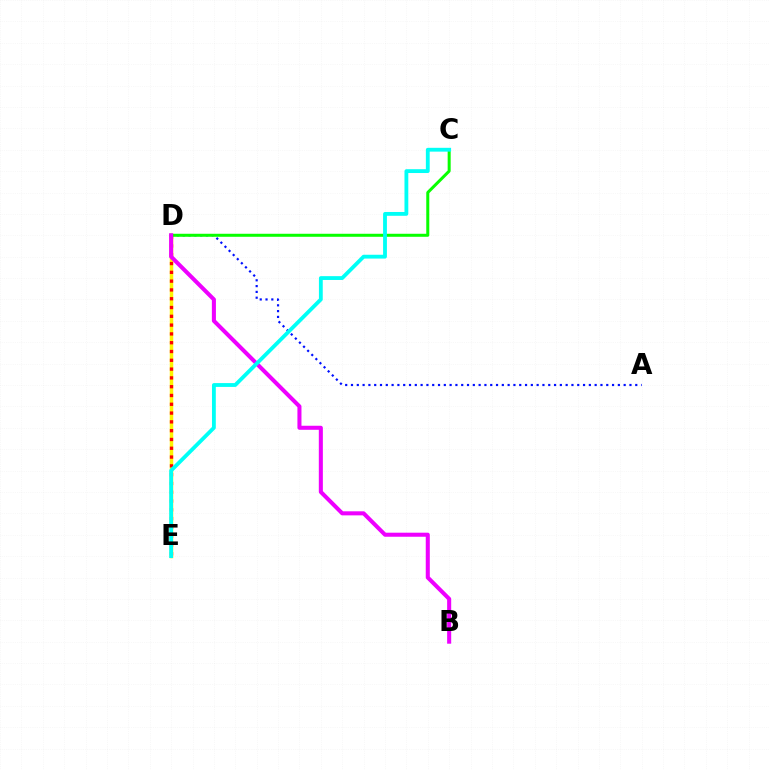{('D', 'E'): [{'color': '#fcf500', 'line_style': 'solid', 'thickness': 2.51}, {'color': '#ff0000', 'line_style': 'dotted', 'thickness': 2.39}], ('A', 'D'): [{'color': '#0010ff', 'line_style': 'dotted', 'thickness': 1.58}], ('C', 'D'): [{'color': '#08ff00', 'line_style': 'solid', 'thickness': 2.17}], ('B', 'D'): [{'color': '#ee00ff', 'line_style': 'solid', 'thickness': 2.91}], ('C', 'E'): [{'color': '#00fff6', 'line_style': 'solid', 'thickness': 2.75}]}